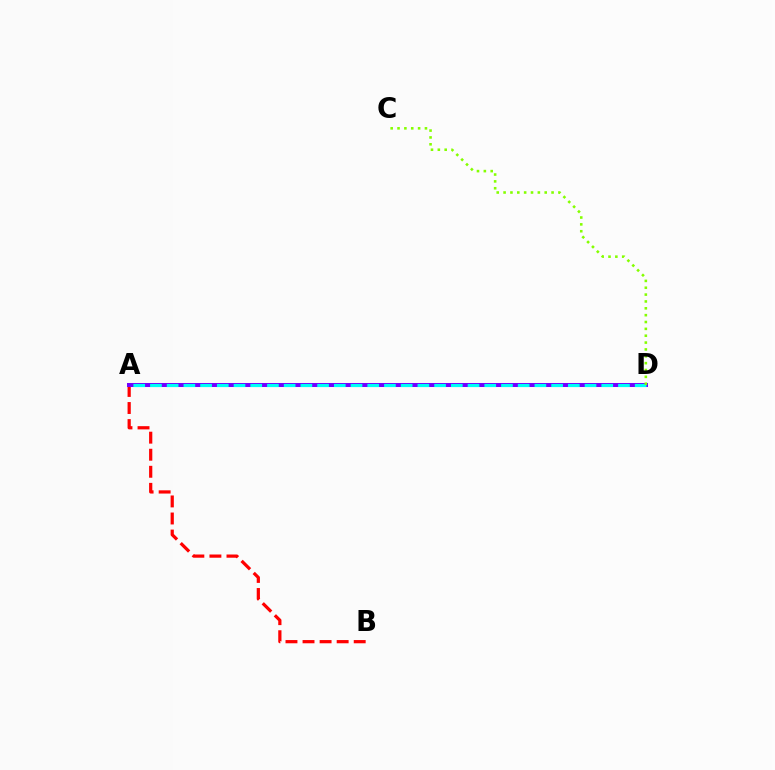{('A', 'B'): [{'color': '#ff0000', 'line_style': 'dashed', 'thickness': 2.32}], ('A', 'D'): [{'color': '#7200ff', 'line_style': 'solid', 'thickness': 2.89}, {'color': '#00fff6', 'line_style': 'dashed', 'thickness': 2.27}], ('C', 'D'): [{'color': '#84ff00', 'line_style': 'dotted', 'thickness': 1.86}]}